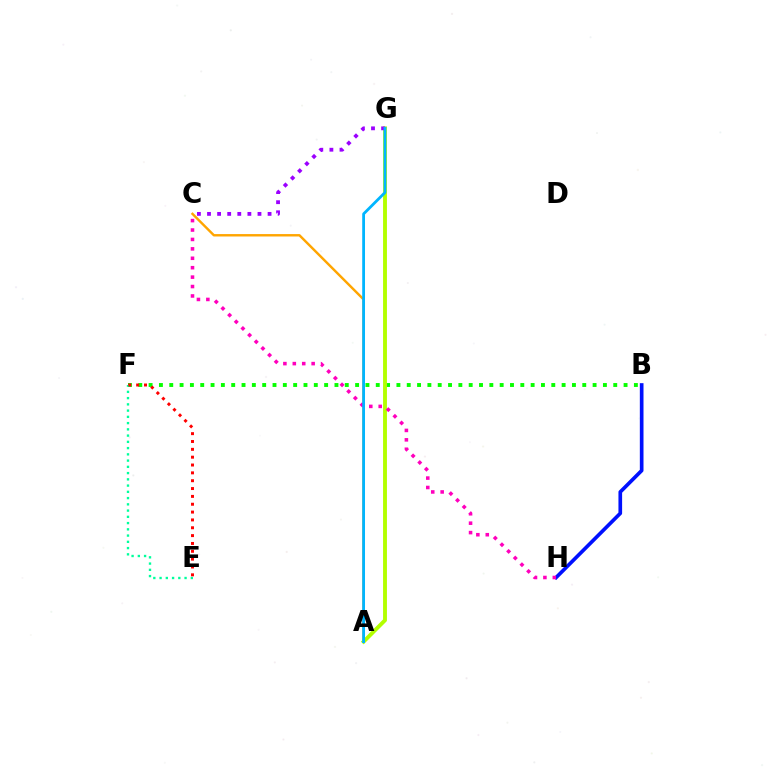{('A', 'C'): [{'color': '#ffa500', 'line_style': 'solid', 'thickness': 1.74}], ('B', 'F'): [{'color': '#08ff00', 'line_style': 'dotted', 'thickness': 2.81}], ('A', 'G'): [{'color': '#b3ff00', 'line_style': 'solid', 'thickness': 2.79}, {'color': '#00b5ff', 'line_style': 'solid', 'thickness': 2.01}], ('E', 'F'): [{'color': '#00ff9d', 'line_style': 'dotted', 'thickness': 1.7}, {'color': '#ff0000', 'line_style': 'dotted', 'thickness': 2.13}], ('B', 'H'): [{'color': '#0010ff', 'line_style': 'solid', 'thickness': 2.64}], ('C', 'G'): [{'color': '#9b00ff', 'line_style': 'dotted', 'thickness': 2.74}], ('C', 'H'): [{'color': '#ff00bd', 'line_style': 'dotted', 'thickness': 2.56}]}